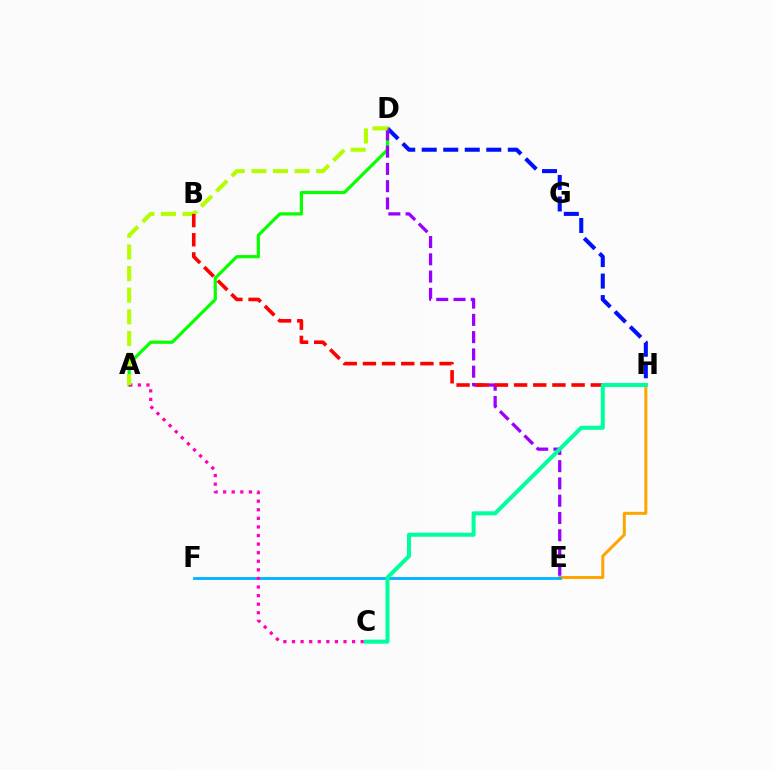{('E', 'H'): [{'color': '#ffa500', 'line_style': 'solid', 'thickness': 2.16}], ('E', 'F'): [{'color': '#00b5ff', 'line_style': 'solid', 'thickness': 2.04}], ('D', 'H'): [{'color': '#0010ff', 'line_style': 'dashed', 'thickness': 2.92}], ('A', 'D'): [{'color': '#08ff00', 'line_style': 'solid', 'thickness': 2.3}, {'color': '#b3ff00', 'line_style': 'dashed', 'thickness': 2.94}], ('D', 'E'): [{'color': '#9b00ff', 'line_style': 'dashed', 'thickness': 2.35}], ('A', 'C'): [{'color': '#ff00bd', 'line_style': 'dotted', 'thickness': 2.33}], ('B', 'H'): [{'color': '#ff0000', 'line_style': 'dashed', 'thickness': 2.6}], ('C', 'H'): [{'color': '#00ff9d', 'line_style': 'solid', 'thickness': 2.91}]}